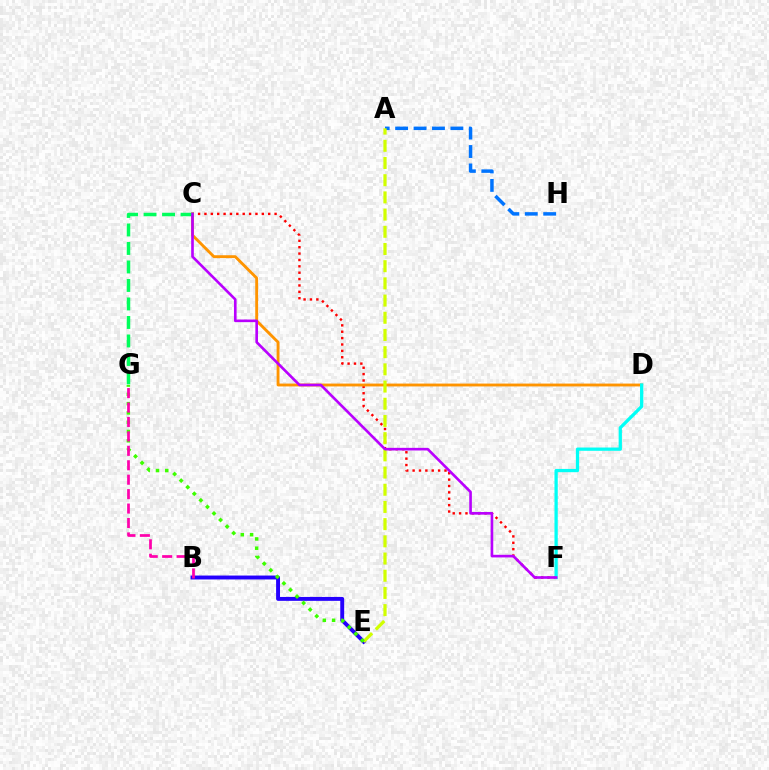{('C', 'F'): [{'color': '#ff0000', 'line_style': 'dotted', 'thickness': 1.73}, {'color': '#b900ff', 'line_style': 'solid', 'thickness': 1.89}], ('B', 'E'): [{'color': '#2500ff', 'line_style': 'solid', 'thickness': 2.82}], ('C', 'D'): [{'color': '#ff9400', 'line_style': 'solid', 'thickness': 2.06}], ('C', 'G'): [{'color': '#00ff5c', 'line_style': 'dashed', 'thickness': 2.51}], ('A', 'H'): [{'color': '#0074ff', 'line_style': 'dashed', 'thickness': 2.5}], ('A', 'E'): [{'color': '#d1ff00', 'line_style': 'dashed', 'thickness': 2.34}], ('D', 'F'): [{'color': '#00fff6', 'line_style': 'solid', 'thickness': 2.35}], ('E', 'G'): [{'color': '#3dff00', 'line_style': 'dotted', 'thickness': 2.52}], ('B', 'G'): [{'color': '#ff00ac', 'line_style': 'dashed', 'thickness': 1.96}]}